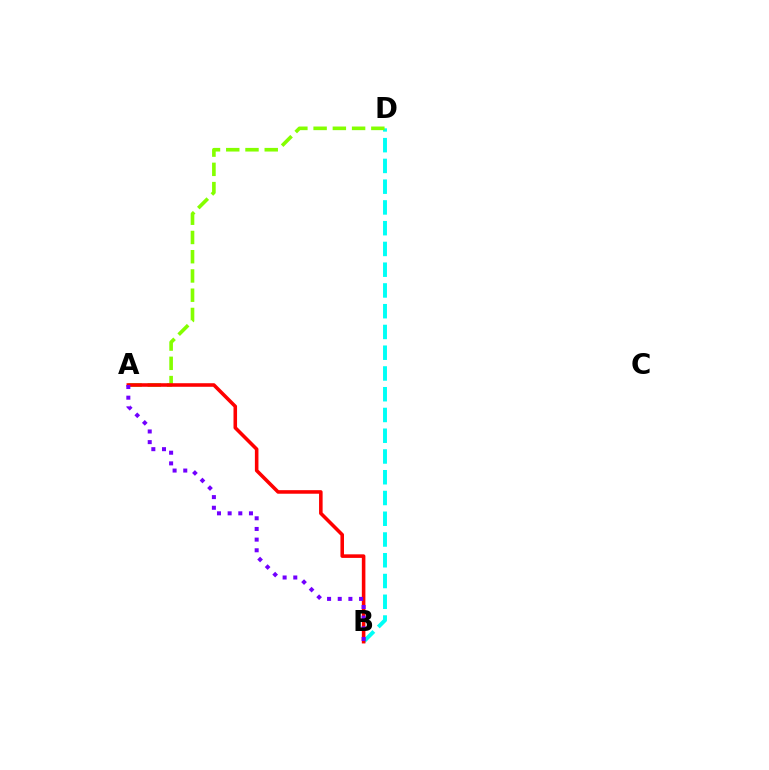{('B', 'D'): [{'color': '#00fff6', 'line_style': 'dashed', 'thickness': 2.82}], ('A', 'D'): [{'color': '#84ff00', 'line_style': 'dashed', 'thickness': 2.61}], ('A', 'B'): [{'color': '#ff0000', 'line_style': 'solid', 'thickness': 2.57}, {'color': '#7200ff', 'line_style': 'dotted', 'thickness': 2.9}]}